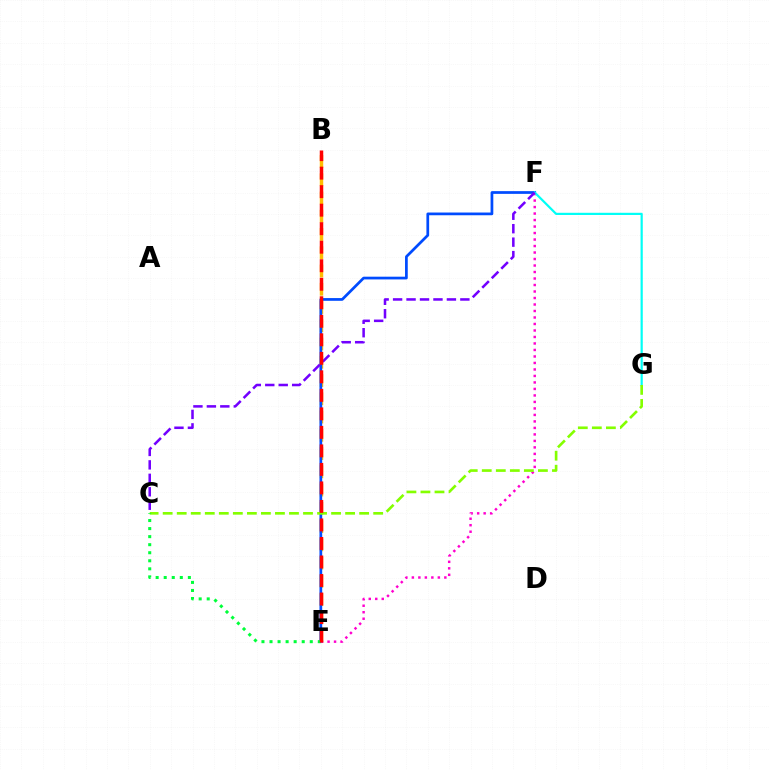{('B', 'E'): [{'color': '#ffbd00', 'line_style': 'dashed', 'thickness': 2.48}, {'color': '#ff0000', 'line_style': 'dashed', 'thickness': 2.52}], ('E', 'F'): [{'color': '#004bff', 'line_style': 'solid', 'thickness': 1.96}, {'color': '#ff00cf', 'line_style': 'dotted', 'thickness': 1.76}], ('F', 'G'): [{'color': '#00fff6', 'line_style': 'solid', 'thickness': 1.58}], ('C', 'F'): [{'color': '#7200ff', 'line_style': 'dashed', 'thickness': 1.83}], ('C', 'G'): [{'color': '#84ff00', 'line_style': 'dashed', 'thickness': 1.91}], ('C', 'E'): [{'color': '#00ff39', 'line_style': 'dotted', 'thickness': 2.19}]}